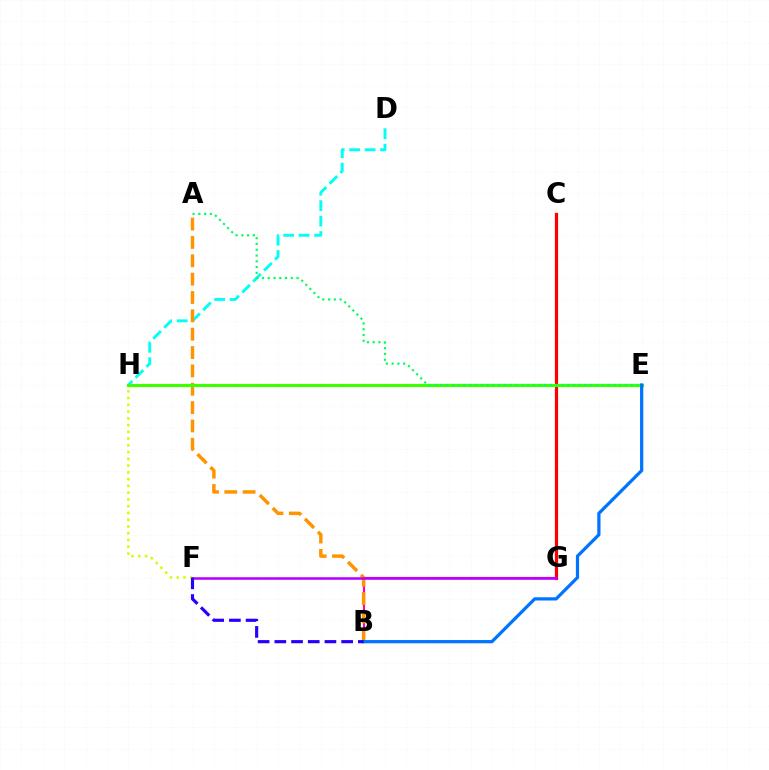{('C', 'G'): [{'color': '#ff0000', 'line_style': 'solid', 'thickness': 2.31}], ('F', 'H'): [{'color': '#d1ff00', 'line_style': 'dotted', 'thickness': 1.84}], ('D', 'H'): [{'color': '#00fff6', 'line_style': 'dashed', 'thickness': 2.1}], ('B', 'G'): [{'color': '#ff00ac', 'line_style': 'solid', 'thickness': 1.54}], ('A', 'B'): [{'color': '#ff9400', 'line_style': 'dashed', 'thickness': 2.49}], ('F', 'G'): [{'color': '#b900ff', 'line_style': 'solid', 'thickness': 1.84}], ('E', 'H'): [{'color': '#3dff00', 'line_style': 'solid', 'thickness': 2.27}], ('B', 'E'): [{'color': '#0074ff', 'line_style': 'solid', 'thickness': 2.32}], ('A', 'E'): [{'color': '#00ff5c', 'line_style': 'dotted', 'thickness': 1.57}], ('B', 'F'): [{'color': '#2500ff', 'line_style': 'dashed', 'thickness': 2.27}]}